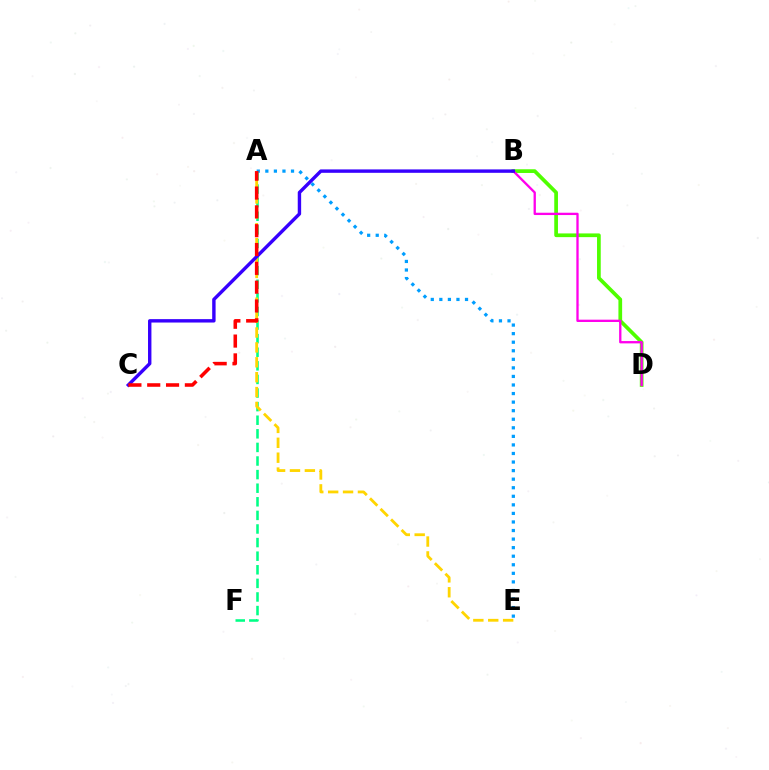{('A', 'F'): [{'color': '#00ff86', 'line_style': 'dashed', 'thickness': 1.85}], ('A', 'E'): [{'color': '#ffd500', 'line_style': 'dashed', 'thickness': 2.02}, {'color': '#009eff', 'line_style': 'dotted', 'thickness': 2.33}], ('B', 'D'): [{'color': '#4fff00', 'line_style': 'solid', 'thickness': 2.67}, {'color': '#ff00ed', 'line_style': 'solid', 'thickness': 1.67}], ('B', 'C'): [{'color': '#3700ff', 'line_style': 'solid', 'thickness': 2.45}], ('A', 'C'): [{'color': '#ff0000', 'line_style': 'dashed', 'thickness': 2.56}]}